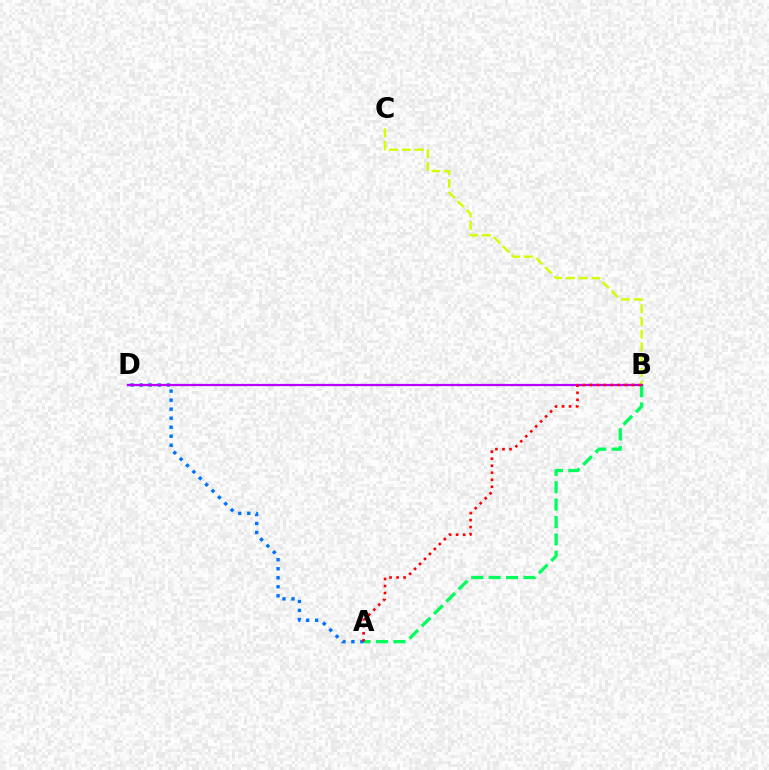{('A', 'B'): [{'color': '#00ff5c', 'line_style': 'dashed', 'thickness': 2.36}, {'color': '#ff0000', 'line_style': 'dotted', 'thickness': 1.91}], ('A', 'D'): [{'color': '#0074ff', 'line_style': 'dotted', 'thickness': 2.45}], ('B', 'C'): [{'color': '#d1ff00', 'line_style': 'dashed', 'thickness': 1.73}], ('B', 'D'): [{'color': '#b900ff', 'line_style': 'solid', 'thickness': 1.62}]}